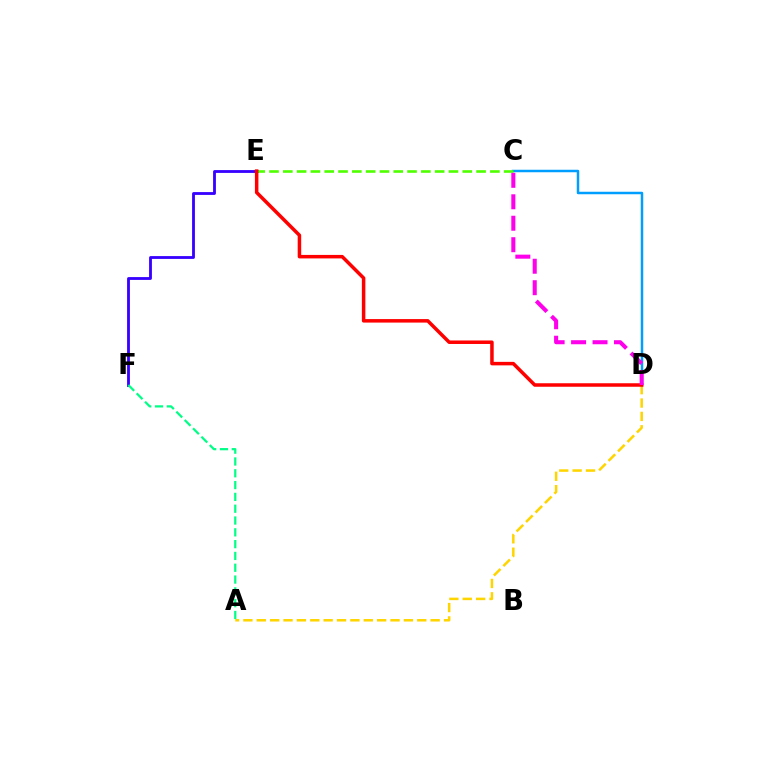{('A', 'D'): [{'color': '#ffd500', 'line_style': 'dashed', 'thickness': 1.82}], ('C', 'D'): [{'color': '#009eff', 'line_style': 'solid', 'thickness': 1.79}, {'color': '#ff00ed', 'line_style': 'dashed', 'thickness': 2.92}], ('E', 'F'): [{'color': '#3700ff', 'line_style': 'solid', 'thickness': 2.03}], ('C', 'E'): [{'color': '#4fff00', 'line_style': 'dashed', 'thickness': 1.88}], ('A', 'F'): [{'color': '#00ff86', 'line_style': 'dashed', 'thickness': 1.6}], ('D', 'E'): [{'color': '#ff0000', 'line_style': 'solid', 'thickness': 2.52}]}